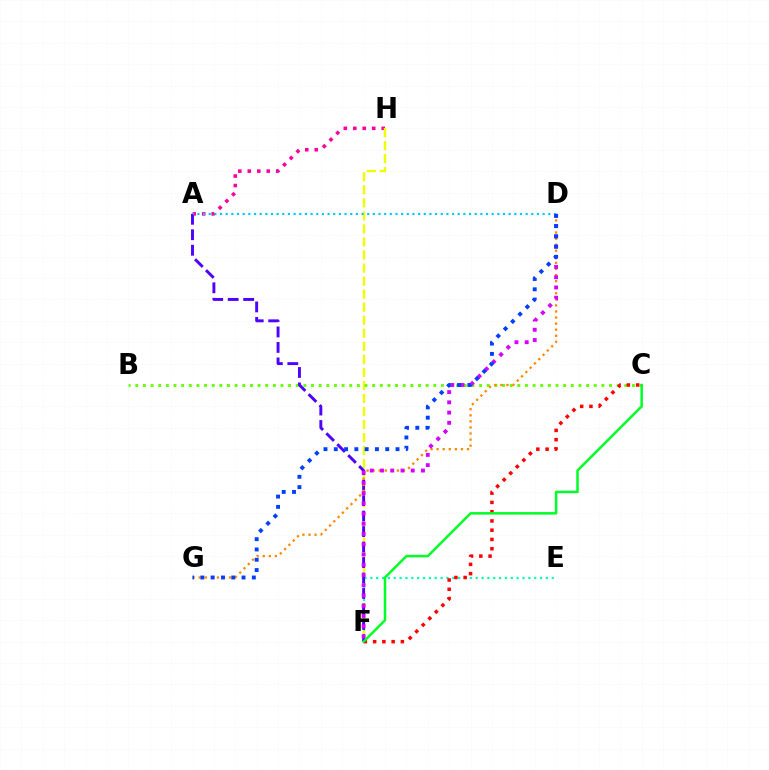{('A', 'H'): [{'color': '#ff00a0', 'line_style': 'dotted', 'thickness': 2.57}], ('F', 'H'): [{'color': '#eeff00', 'line_style': 'dashed', 'thickness': 1.77}], ('E', 'F'): [{'color': '#00ffaf', 'line_style': 'dotted', 'thickness': 1.59}], ('B', 'C'): [{'color': '#66ff00', 'line_style': 'dotted', 'thickness': 2.08}], ('A', 'F'): [{'color': '#4f00ff', 'line_style': 'dashed', 'thickness': 2.1}], ('C', 'F'): [{'color': '#ff0000', 'line_style': 'dotted', 'thickness': 2.52}, {'color': '#00ff27', 'line_style': 'solid', 'thickness': 1.8}], ('D', 'G'): [{'color': '#ff8800', 'line_style': 'dotted', 'thickness': 1.65}, {'color': '#003fff', 'line_style': 'dotted', 'thickness': 2.8}], ('D', 'F'): [{'color': '#d600ff', 'line_style': 'dotted', 'thickness': 2.78}], ('A', 'D'): [{'color': '#00c7ff', 'line_style': 'dotted', 'thickness': 1.54}]}